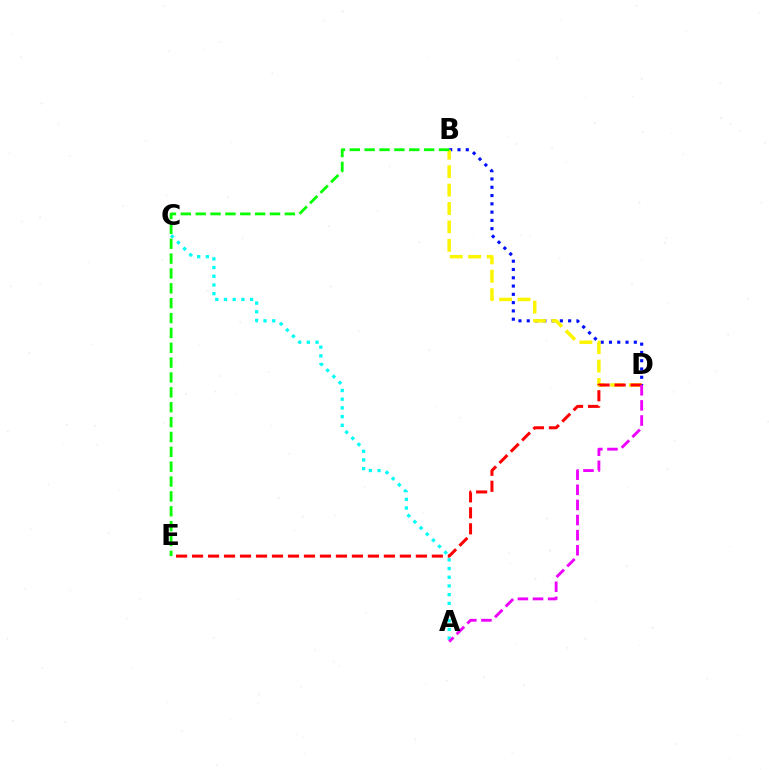{('B', 'D'): [{'color': '#0010ff', 'line_style': 'dotted', 'thickness': 2.25}, {'color': '#fcf500', 'line_style': 'dashed', 'thickness': 2.5}], ('D', 'E'): [{'color': '#ff0000', 'line_style': 'dashed', 'thickness': 2.17}], ('B', 'E'): [{'color': '#08ff00', 'line_style': 'dashed', 'thickness': 2.02}], ('A', 'C'): [{'color': '#00fff6', 'line_style': 'dotted', 'thickness': 2.36}], ('A', 'D'): [{'color': '#ee00ff', 'line_style': 'dashed', 'thickness': 2.05}]}